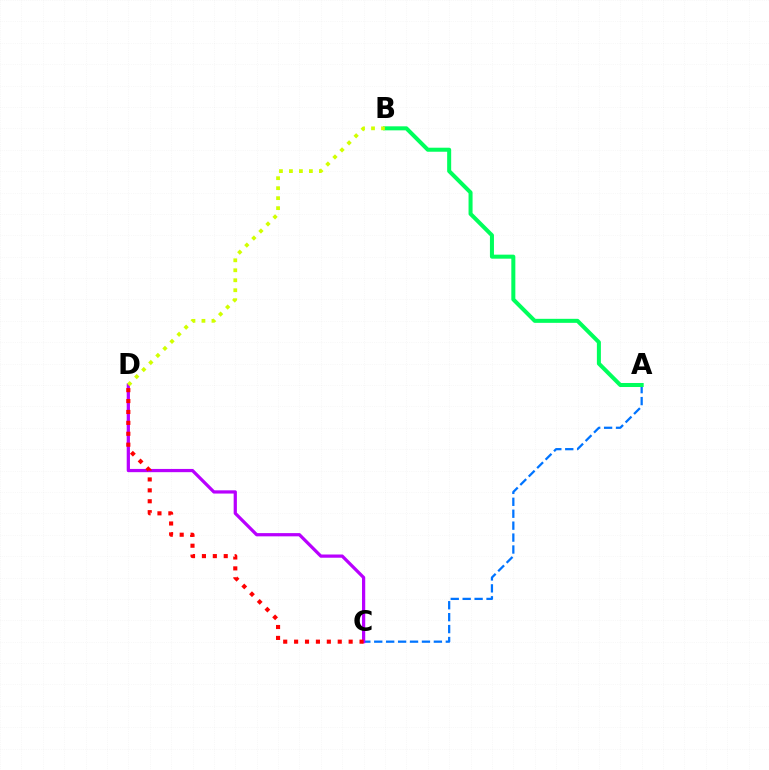{('A', 'C'): [{'color': '#0074ff', 'line_style': 'dashed', 'thickness': 1.62}], ('C', 'D'): [{'color': '#b900ff', 'line_style': 'solid', 'thickness': 2.33}, {'color': '#ff0000', 'line_style': 'dotted', 'thickness': 2.96}], ('A', 'B'): [{'color': '#00ff5c', 'line_style': 'solid', 'thickness': 2.9}], ('B', 'D'): [{'color': '#d1ff00', 'line_style': 'dotted', 'thickness': 2.71}]}